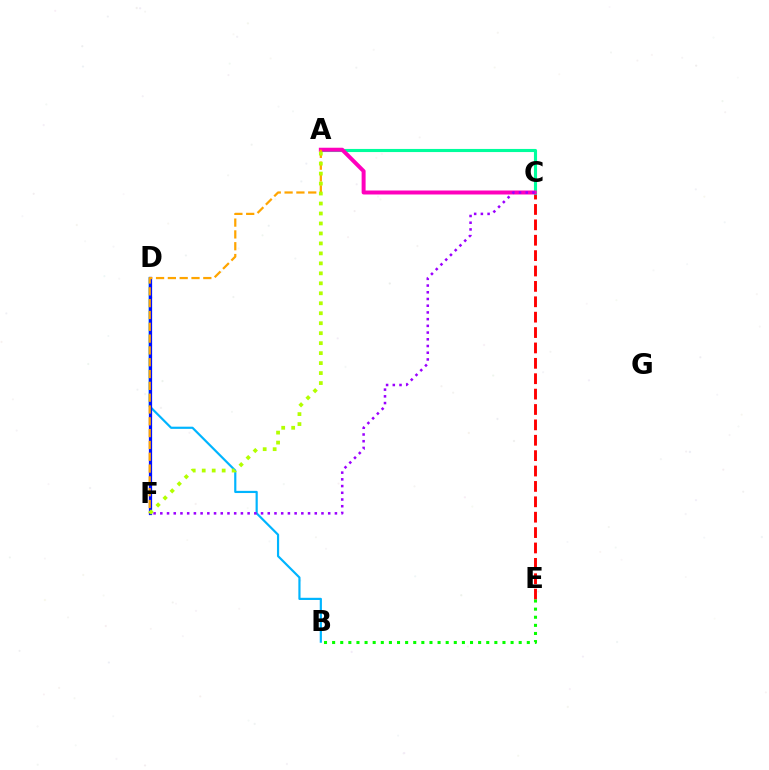{('C', 'E'): [{'color': '#ff0000', 'line_style': 'dashed', 'thickness': 2.09}], ('B', 'D'): [{'color': '#00b5ff', 'line_style': 'solid', 'thickness': 1.57}], ('A', 'C'): [{'color': '#00ff9d', 'line_style': 'solid', 'thickness': 2.24}, {'color': '#ff00bd', 'line_style': 'solid', 'thickness': 2.86}], ('D', 'F'): [{'color': '#0010ff', 'line_style': 'solid', 'thickness': 2.33}], ('A', 'F'): [{'color': '#ffa500', 'line_style': 'dashed', 'thickness': 1.61}, {'color': '#b3ff00', 'line_style': 'dotted', 'thickness': 2.71}], ('C', 'F'): [{'color': '#9b00ff', 'line_style': 'dotted', 'thickness': 1.82}], ('B', 'E'): [{'color': '#08ff00', 'line_style': 'dotted', 'thickness': 2.2}]}